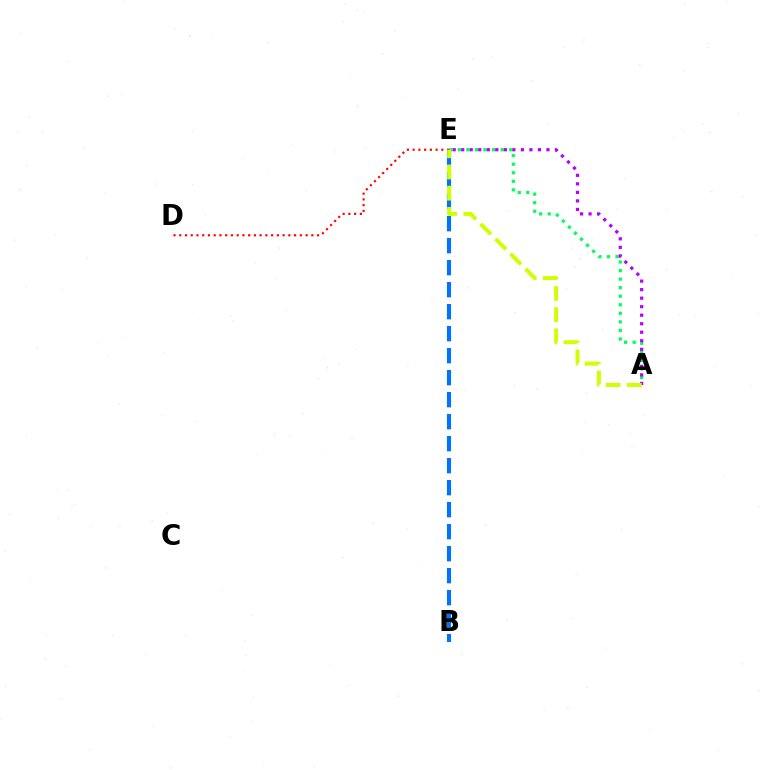{('A', 'E'): [{'color': '#00ff5c', 'line_style': 'dotted', 'thickness': 2.32}, {'color': '#b900ff', 'line_style': 'dotted', 'thickness': 2.32}, {'color': '#d1ff00', 'line_style': 'dashed', 'thickness': 2.88}], ('B', 'E'): [{'color': '#0074ff', 'line_style': 'dashed', 'thickness': 2.99}], ('D', 'E'): [{'color': '#ff0000', 'line_style': 'dotted', 'thickness': 1.56}]}